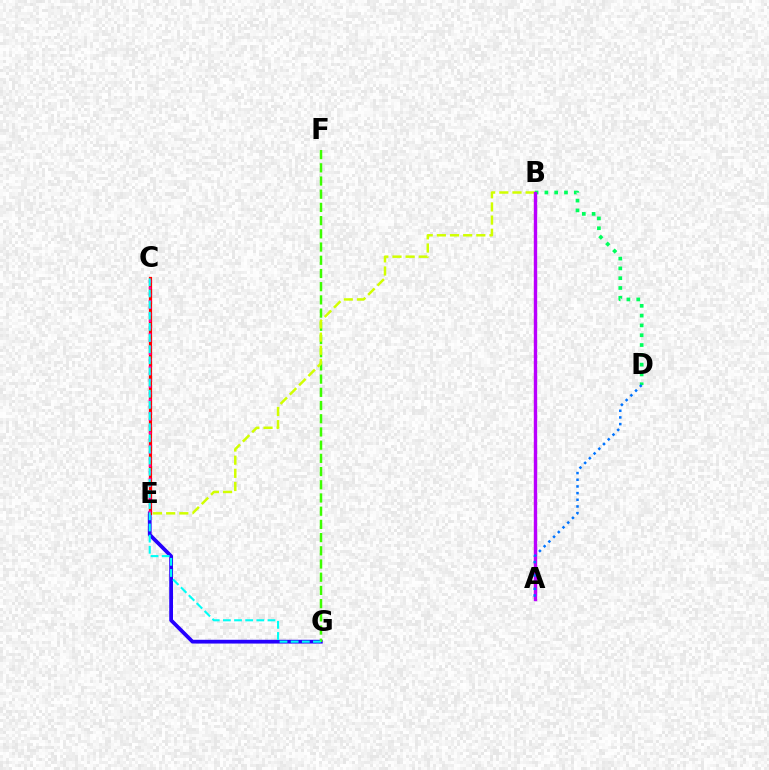{('E', 'G'): [{'color': '#2500ff', 'line_style': 'solid', 'thickness': 2.71}], ('C', 'E'): [{'color': '#ff0000', 'line_style': 'solid', 'thickness': 2.34}, {'color': '#ff00ac', 'line_style': 'dotted', 'thickness': 1.79}], ('F', 'G'): [{'color': '#3dff00', 'line_style': 'dashed', 'thickness': 1.79}], ('A', 'B'): [{'color': '#ff9400', 'line_style': 'dashed', 'thickness': 1.56}, {'color': '#b900ff', 'line_style': 'solid', 'thickness': 2.43}], ('B', 'D'): [{'color': '#00ff5c', 'line_style': 'dotted', 'thickness': 2.66}], ('B', 'E'): [{'color': '#d1ff00', 'line_style': 'dashed', 'thickness': 1.79}], ('A', 'D'): [{'color': '#0074ff', 'line_style': 'dotted', 'thickness': 1.81}], ('C', 'G'): [{'color': '#00fff6', 'line_style': 'dashed', 'thickness': 1.51}]}